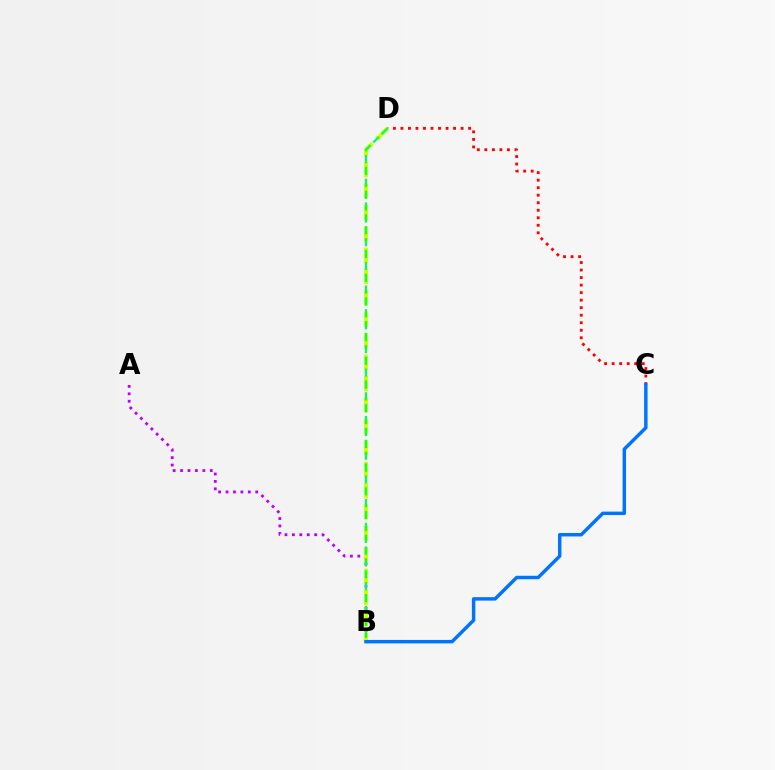{('C', 'D'): [{'color': '#ff0000', 'line_style': 'dotted', 'thickness': 2.04}], ('A', 'B'): [{'color': '#b900ff', 'line_style': 'dotted', 'thickness': 2.02}], ('B', 'D'): [{'color': '#d1ff00', 'line_style': 'dashed', 'thickness': 2.91}, {'color': '#00ff5c', 'line_style': 'dashed', 'thickness': 1.61}], ('B', 'C'): [{'color': '#0074ff', 'line_style': 'solid', 'thickness': 2.48}]}